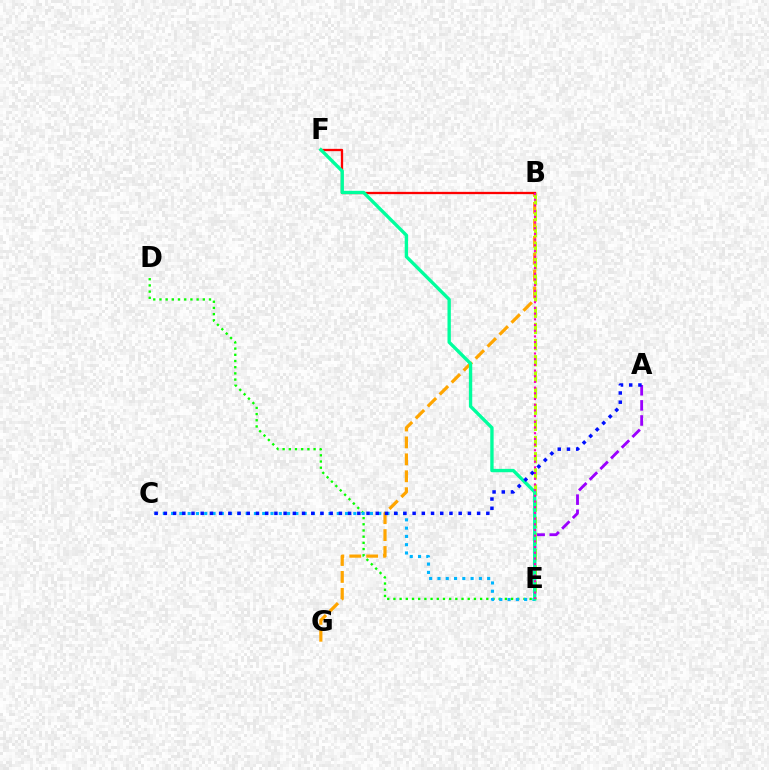{('D', 'E'): [{'color': '#08ff00', 'line_style': 'dotted', 'thickness': 1.68}], ('C', 'E'): [{'color': '#00b5ff', 'line_style': 'dotted', 'thickness': 2.25}], ('B', 'G'): [{'color': '#ffa500', 'line_style': 'dashed', 'thickness': 2.3}], ('A', 'E'): [{'color': '#9b00ff', 'line_style': 'dashed', 'thickness': 2.05}], ('B', 'F'): [{'color': '#ff0000', 'line_style': 'solid', 'thickness': 1.65}], ('B', 'E'): [{'color': '#b3ff00', 'line_style': 'dashed', 'thickness': 2.2}, {'color': '#ff00bd', 'line_style': 'dotted', 'thickness': 1.55}], ('E', 'F'): [{'color': '#00ff9d', 'line_style': 'solid', 'thickness': 2.42}], ('A', 'C'): [{'color': '#0010ff', 'line_style': 'dotted', 'thickness': 2.5}]}